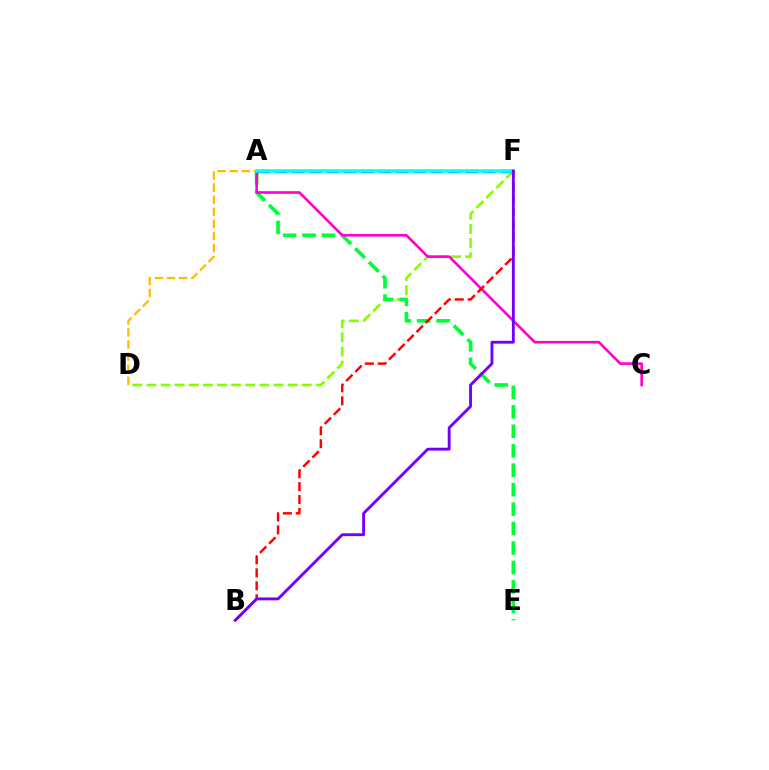{('D', 'F'): [{'color': '#84ff00', 'line_style': 'dashed', 'thickness': 1.92}], ('A', 'E'): [{'color': '#00ff39', 'line_style': 'dashed', 'thickness': 2.64}], ('A', 'F'): [{'color': '#004bff', 'line_style': 'dashed', 'thickness': 2.36}, {'color': '#00fff6', 'line_style': 'solid', 'thickness': 2.54}], ('A', 'C'): [{'color': '#ff00cf', 'line_style': 'solid', 'thickness': 1.9}], ('A', 'D'): [{'color': '#ffbd00', 'line_style': 'dashed', 'thickness': 1.64}], ('B', 'F'): [{'color': '#ff0000', 'line_style': 'dashed', 'thickness': 1.76}, {'color': '#7200ff', 'line_style': 'solid', 'thickness': 2.06}]}